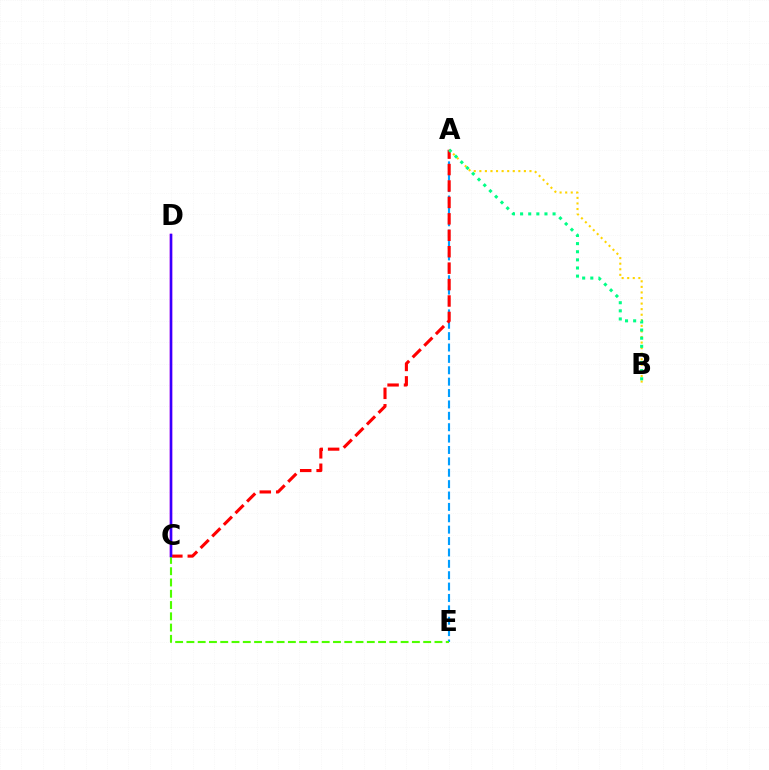{('A', 'B'): [{'color': '#ffd500', 'line_style': 'dotted', 'thickness': 1.51}, {'color': '#00ff86', 'line_style': 'dotted', 'thickness': 2.21}], ('A', 'E'): [{'color': '#009eff', 'line_style': 'dashed', 'thickness': 1.55}], ('A', 'C'): [{'color': '#ff0000', 'line_style': 'dashed', 'thickness': 2.23}], ('C', 'D'): [{'color': '#ff00ed', 'line_style': 'solid', 'thickness': 1.78}, {'color': '#3700ff', 'line_style': 'solid', 'thickness': 1.75}], ('C', 'E'): [{'color': '#4fff00', 'line_style': 'dashed', 'thickness': 1.53}]}